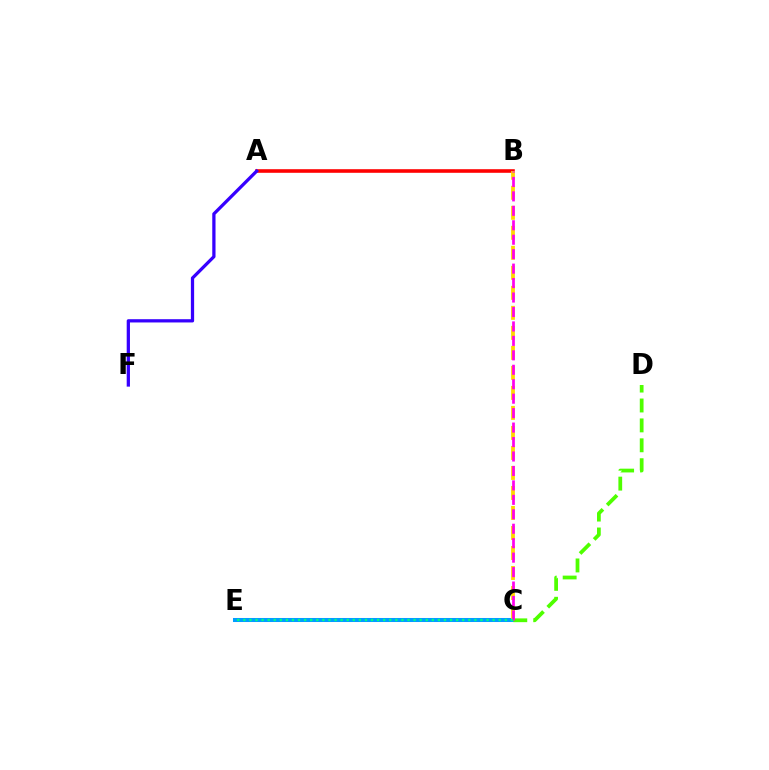{('A', 'B'): [{'color': '#ff0000', 'line_style': 'solid', 'thickness': 2.59}], ('C', 'E'): [{'color': '#009eff', 'line_style': 'solid', 'thickness': 2.9}, {'color': '#00ff86', 'line_style': 'dotted', 'thickness': 1.65}], ('A', 'F'): [{'color': '#3700ff', 'line_style': 'solid', 'thickness': 2.35}], ('C', 'D'): [{'color': '#4fff00', 'line_style': 'dashed', 'thickness': 2.7}], ('B', 'C'): [{'color': '#ffd500', 'line_style': 'dashed', 'thickness': 2.72}, {'color': '#ff00ed', 'line_style': 'dashed', 'thickness': 1.96}]}